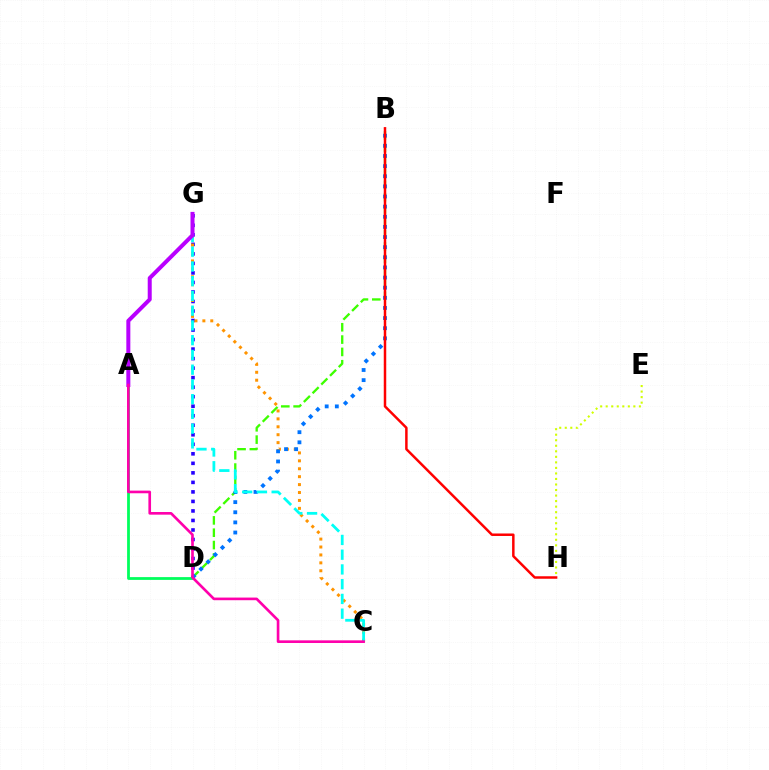{('D', 'G'): [{'color': '#2500ff', 'line_style': 'dotted', 'thickness': 2.59}], ('B', 'D'): [{'color': '#3dff00', 'line_style': 'dashed', 'thickness': 1.68}, {'color': '#0074ff', 'line_style': 'dotted', 'thickness': 2.75}], ('C', 'G'): [{'color': '#ff9400', 'line_style': 'dotted', 'thickness': 2.15}, {'color': '#00fff6', 'line_style': 'dashed', 'thickness': 2.0}], ('A', 'D'): [{'color': '#00ff5c', 'line_style': 'solid', 'thickness': 2.0}], ('E', 'H'): [{'color': '#d1ff00', 'line_style': 'dotted', 'thickness': 1.5}], ('A', 'G'): [{'color': '#b900ff', 'line_style': 'solid', 'thickness': 2.88}], ('A', 'C'): [{'color': '#ff00ac', 'line_style': 'solid', 'thickness': 1.91}], ('B', 'H'): [{'color': '#ff0000', 'line_style': 'solid', 'thickness': 1.79}]}